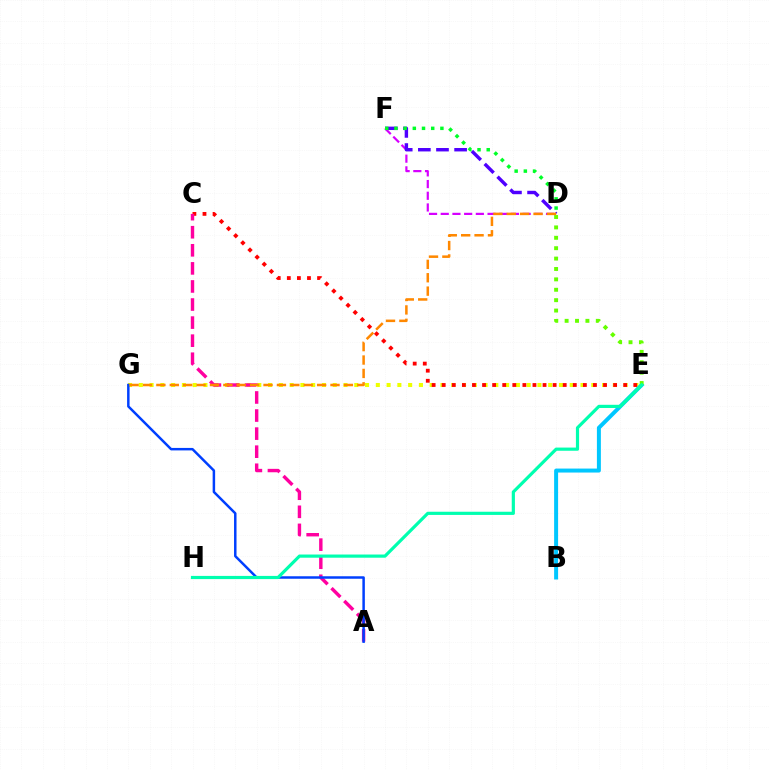{('D', 'F'): [{'color': '#d600ff', 'line_style': 'dashed', 'thickness': 1.59}, {'color': '#4f00ff', 'line_style': 'dashed', 'thickness': 2.46}, {'color': '#00ff27', 'line_style': 'dotted', 'thickness': 2.5}], ('E', 'G'): [{'color': '#eeff00', 'line_style': 'dotted', 'thickness': 2.93}], ('C', 'E'): [{'color': '#ff0000', 'line_style': 'dotted', 'thickness': 2.74}], ('A', 'C'): [{'color': '#ff00a0', 'line_style': 'dashed', 'thickness': 2.46}], ('B', 'E'): [{'color': '#00c7ff', 'line_style': 'solid', 'thickness': 2.86}], ('D', 'E'): [{'color': '#66ff00', 'line_style': 'dotted', 'thickness': 2.82}], ('A', 'G'): [{'color': '#003fff', 'line_style': 'solid', 'thickness': 1.79}], ('D', 'G'): [{'color': '#ff8800', 'line_style': 'dashed', 'thickness': 1.82}], ('E', 'H'): [{'color': '#00ffaf', 'line_style': 'solid', 'thickness': 2.29}]}